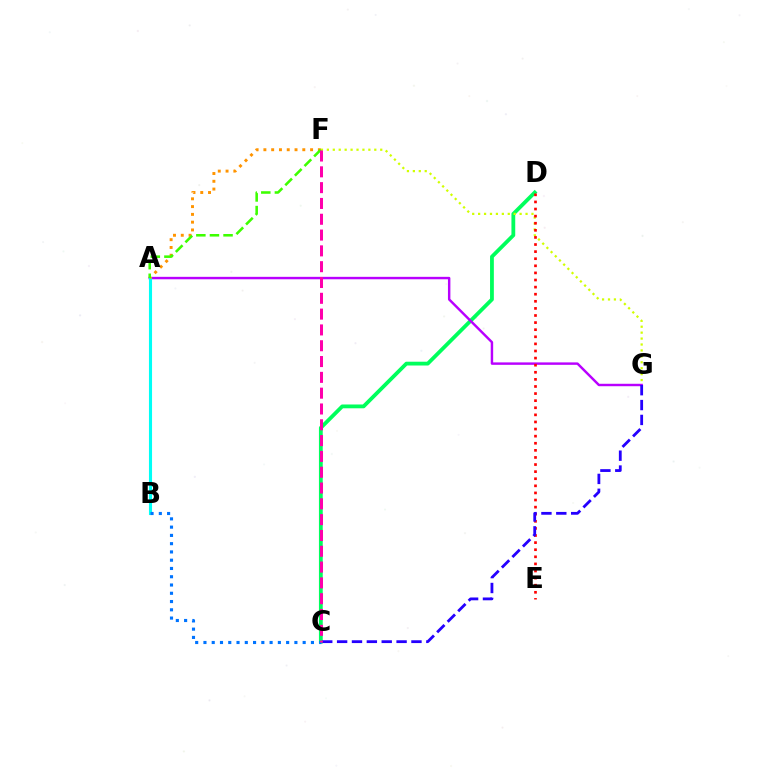{('C', 'D'): [{'color': '#00ff5c', 'line_style': 'solid', 'thickness': 2.74}], ('F', 'G'): [{'color': '#d1ff00', 'line_style': 'dotted', 'thickness': 1.61}], ('A', 'G'): [{'color': '#b900ff', 'line_style': 'solid', 'thickness': 1.75}], ('A', 'B'): [{'color': '#00fff6', 'line_style': 'solid', 'thickness': 2.23}], ('D', 'E'): [{'color': '#ff0000', 'line_style': 'dotted', 'thickness': 1.93}], ('A', 'F'): [{'color': '#ff9400', 'line_style': 'dotted', 'thickness': 2.11}, {'color': '#3dff00', 'line_style': 'dashed', 'thickness': 1.85}], ('B', 'C'): [{'color': '#0074ff', 'line_style': 'dotted', 'thickness': 2.25}], ('C', 'G'): [{'color': '#2500ff', 'line_style': 'dashed', 'thickness': 2.02}], ('C', 'F'): [{'color': '#ff00ac', 'line_style': 'dashed', 'thickness': 2.15}]}